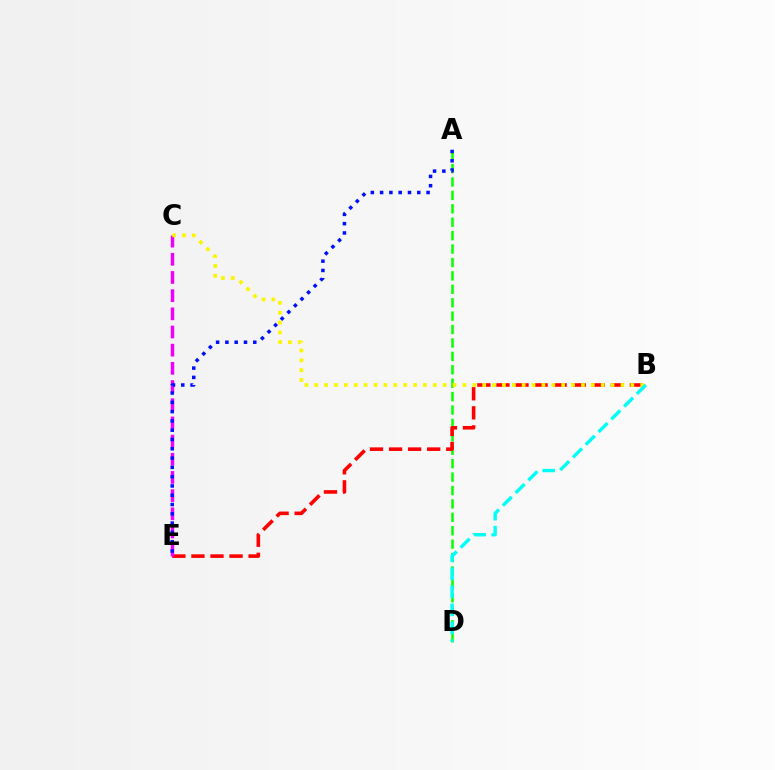{('A', 'D'): [{'color': '#08ff00', 'line_style': 'dashed', 'thickness': 1.82}], ('B', 'E'): [{'color': '#ff0000', 'line_style': 'dashed', 'thickness': 2.59}], ('C', 'E'): [{'color': '#ee00ff', 'line_style': 'dashed', 'thickness': 2.47}], ('B', 'C'): [{'color': '#fcf500', 'line_style': 'dotted', 'thickness': 2.68}], ('B', 'D'): [{'color': '#00fff6', 'line_style': 'dashed', 'thickness': 2.45}], ('A', 'E'): [{'color': '#0010ff', 'line_style': 'dotted', 'thickness': 2.52}]}